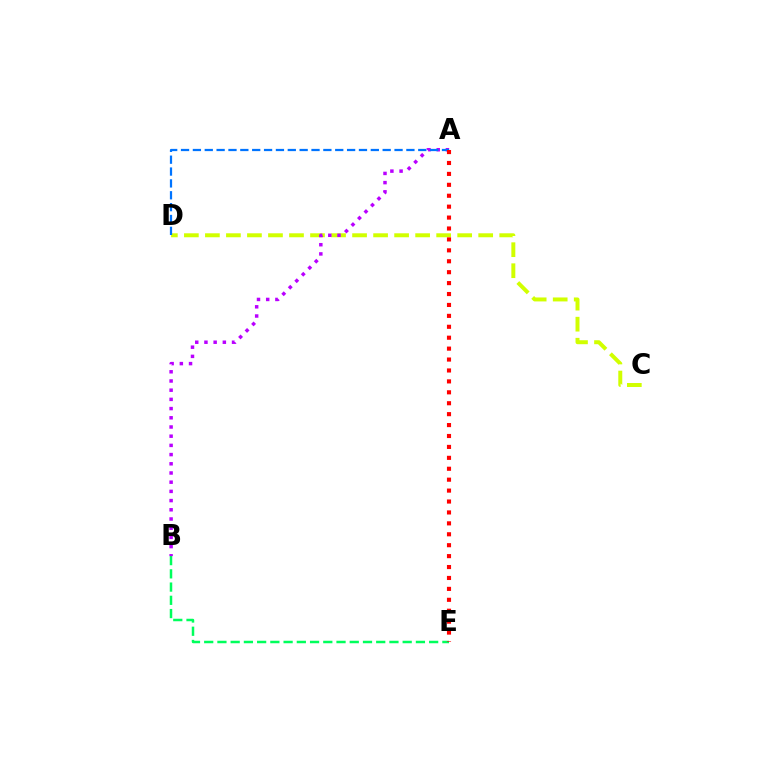{('C', 'D'): [{'color': '#d1ff00', 'line_style': 'dashed', 'thickness': 2.86}], ('B', 'E'): [{'color': '#00ff5c', 'line_style': 'dashed', 'thickness': 1.8}], ('A', 'B'): [{'color': '#b900ff', 'line_style': 'dotted', 'thickness': 2.5}], ('A', 'D'): [{'color': '#0074ff', 'line_style': 'dashed', 'thickness': 1.61}], ('A', 'E'): [{'color': '#ff0000', 'line_style': 'dotted', 'thickness': 2.97}]}